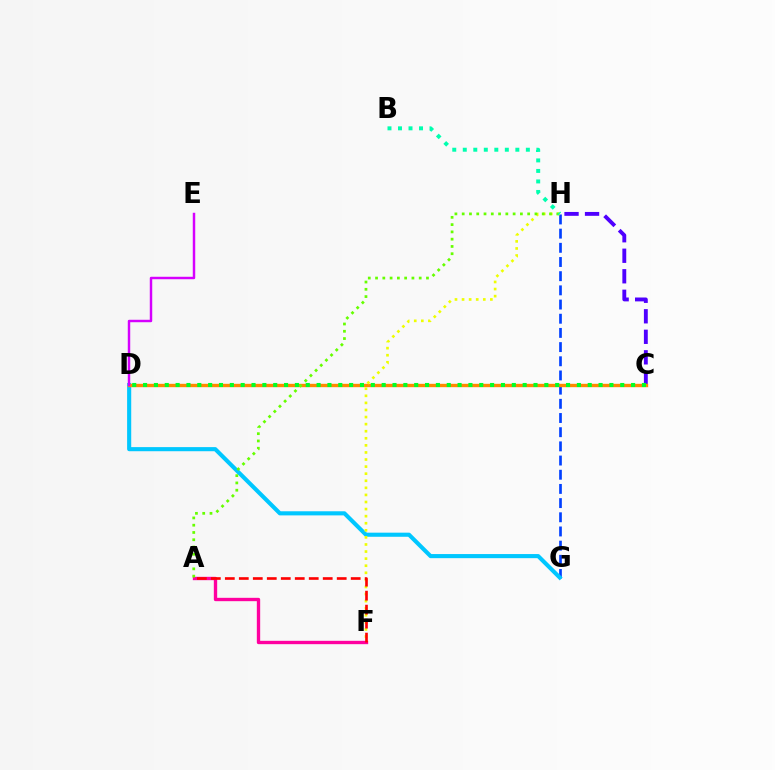{('G', 'H'): [{'color': '#003fff', 'line_style': 'dashed', 'thickness': 1.93}], ('D', 'G'): [{'color': '#00c7ff', 'line_style': 'solid', 'thickness': 2.96}], ('C', 'H'): [{'color': '#4f00ff', 'line_style': 'dashed', 'thickness': 2.79}], ('A', 'F'): [{'color': '#ff00a0', 'line_style': 'solid', 'thickness': 2.41}, {'color': '#ff0000', 'line_style': 'dashed', 'thickness': 1.9}], ('C', 'D'): [{'color': '#ff8800', 'line_style': 'solid', 'thickness': 2.43}, {'color': '#00ff27', 'line_style': 'dotted', 'thickness': 2.95}], ('F', 'H'): [{'color': '#eeff00', 'line_style': 'dotted', 'thickness': 1.92}], ('A', 'H'): [{'color': '#66ff00', 'line_style': 'dotted', 'thickness': 1.98}], ('B', 'H'): [{'color': '#00ffaf', 'line_style': 'dotted', 'thickness': 2.86}], ('D', 'E'): [{'color': '#d600ff', 'line_style': 'solid', 'thickness': 1.77}]}